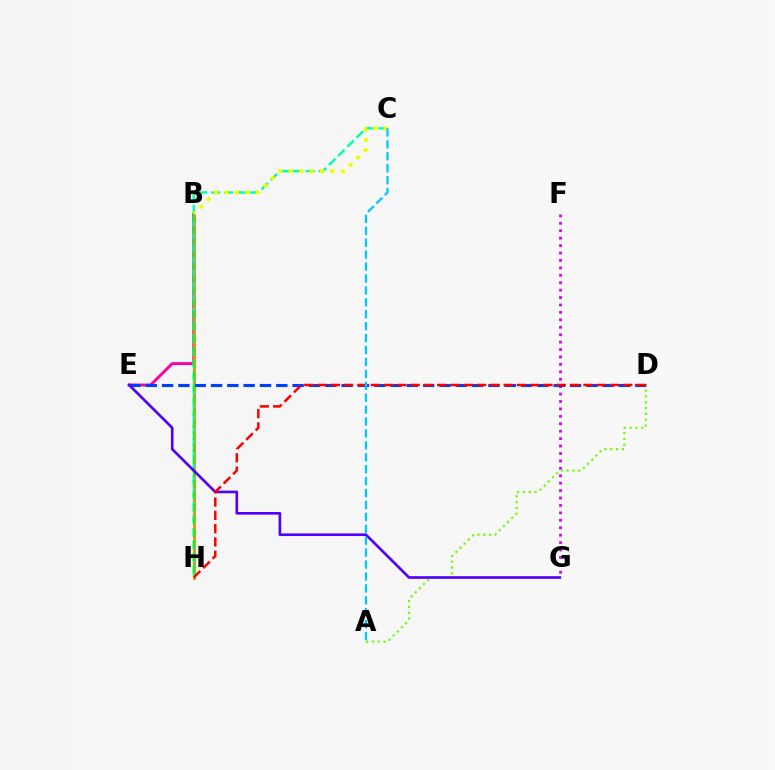{('B', 'E'): [{'color': '#ff00a0', 'line_style': 'solid', 'thickness': 2.11}], ('F', 'G'): [{'color': '#d600ff', 'line_style': 'dotted', 'thickness': 2.02}], ('B', 'H'): [{'color': '#ff8800', 'line_style': 'solid', 'thickness': 2.07}, {'color': '#00ff27', 'line_style': 'dashed', 'thickness': 1.64}], ('C', 'H'): [{'color': '#00ffaf', 'line_style': 'dashed', 'thickness': 1.75}], ('B', 'C'): [{'color': '#eeff00', 'line_style': 'dotted', 'thickness': 2.83}], ('D', 'E'): [{'color': '#003fff', 'line_style': 'dashed', 'thickness': 2.22}], ('A', 'D'): [{'color': '#66ff00', 'line_style': 'dotted', 'thickness': 1.58}], ('E', 'G'): [{'color': '#4f00ff', 'line_style': 'solid', 'thickness': 1.91}], ('D', 'H'): [{'color': '#ff0000', 'line_style': 'dashed', 'thickness': 1.81}], ('A', 'C'): [{'color': '#00c7ff', 'line_style': 'dashed', 'thickness': 1.62}]}